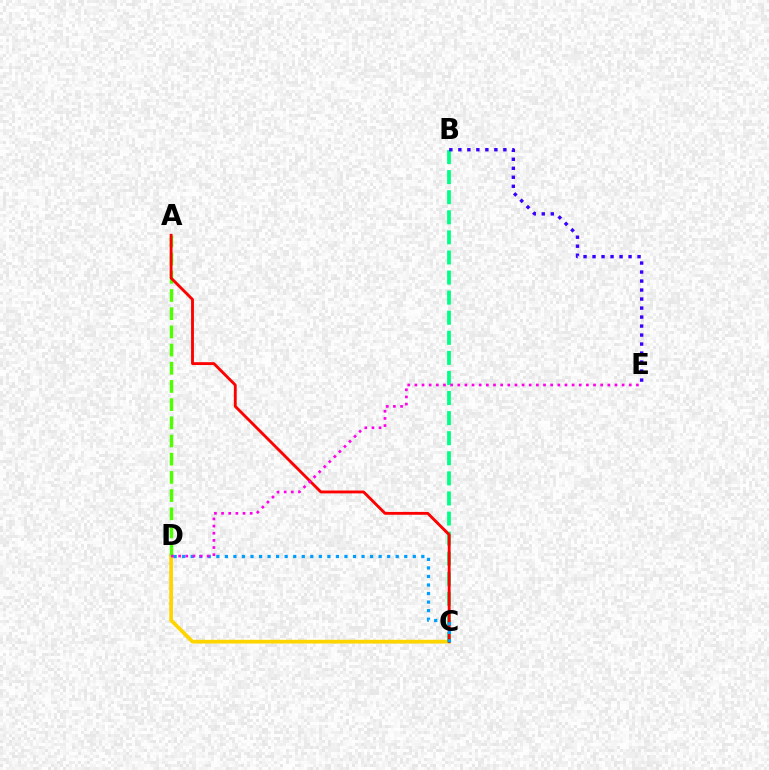{('C', 'D'): [{'color': '#ffd500', 'line_style': 'solid', 'thickness': 2.69}, {'color': '#009eff', 'line_style': 'dotted', 'thickness': 2.32}], ('A', 'D'): [{'color': '#4fff00', 'line_style': 'dashed', 'thickness': 2.47}], ('B', 'C'): [{'color': '#00ff86', 'line_style': 'dashed', 'thickness': 2.73}], ('A', 'C'): [{'color': '#ff0000', 'line_style': 'solid', 'thickness': 2.06}], ('B', 'E'): [{'color': '#3700ff', 'line_style': 'dotted', 'thickness': 2.45}], ('D', 'E'): [{'color': '#ff00ed', 'line_style': 'dotted', 'thickness': 1.94}]}